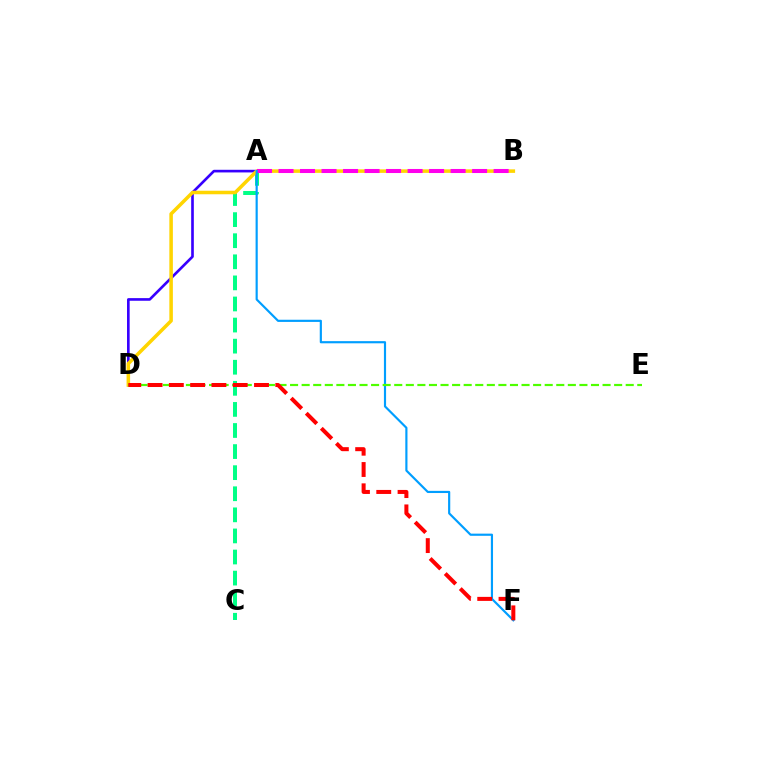{('A', 'D'): [{'color': '#3700ff', 'line_style': 'solid', 'thickness': 1.9}], ('A', 'C'): [{'color': '#00ff86', 'line_style': 'dashed', 'thickness': 2.86}], ('B', 'D'): [{'color': '#ffd500', 'line_style': 'solid', 'thickness': 2.54}], ('A', 'B'): [{'color': '#ff00ed', 'line_style': 'dashed', 'thickness': 2.92}], ('A', 'F'): [{'color': '#009eff', 'line_style': 'solid', 'thickness': 1.56}], ('D', 'E'): [{'color': '#4fff00', 'line_style': 'dashed', 'thickness': 1.57}], ('D', 'F'): [{'color': '#ff0000', 'line_style': 'dashed', 'thickness': 2.89}]}